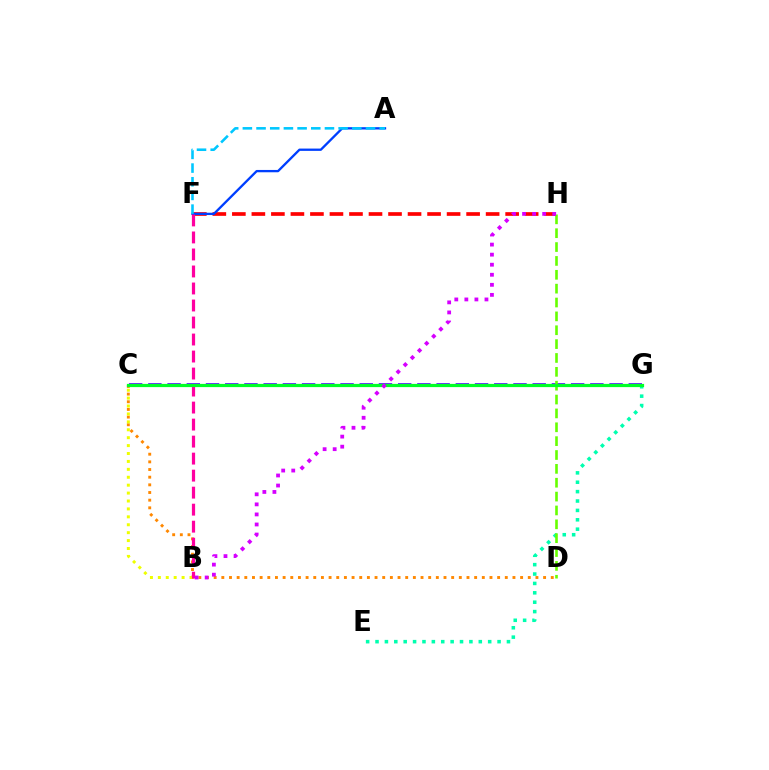{('C', 'D'): [{'color': '#ff8800', 'line_style': 'dotted', 'thickness': 2.08}], ('F', 'H'): [{'color': '#ff0000', 'line_style': 'dashed', 'thickness': 2.65}], ('A', 'F'): [{'color': '#003fff', 'line_style': 'solid', 'thickness': 1.67}, {'color': '#00c7ff', 'line_style': 'dashed', 'thickness': 1.86}], ('B', 'C'): [{'color': '#eeff00', 'line_style': 'dotted', 'thickness': 2.15}], ('B', 'F'): [{'color': '#ff00a0', 'line_style': 'dashed', 'thickness': 2.31}], ('C', 'G'): [{'color': '#4f00ff', 'line_style': 'dashed', 'thickness': 2.61}, {'color': '#00ff27', 'line_style': 'solid', 'thickness': 2.32}], ('E', 'G'): [{'color': '#00ffaf', 'line_style': 'dotted', 'thickness': 2.55}], ('D', 'H'): [{'color': '#66ff00', 'line_style': 'dashed', 'thickness': 1.88}], ('B', 'H'): [{'color': '#d600ff', 'line_style': 'dotted', 'thickness': 2.73}]}